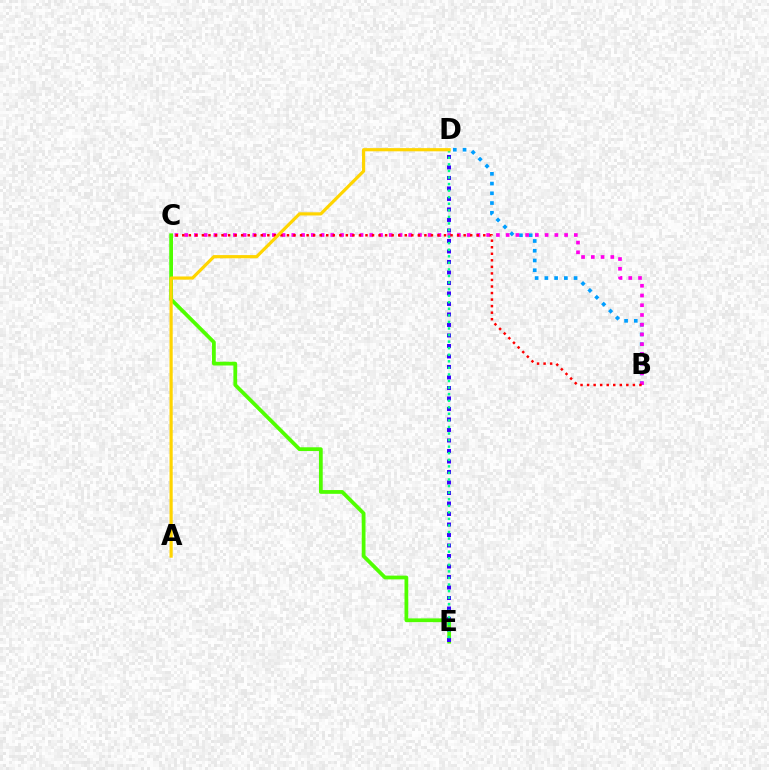{('B', 'D'): [{'color': '#009eff', 'line_style': 'dotted', 'thickness': 2.65}], ('B', 'C'): [{'color': '#ff00ed', 'line_style': 'dotted', 'thickness': 2.65}, {'color': '#ff0000', 'line_style': 'dotted', 'thickness': 1.78}], ('C', 'E'): [{'color': '#4fff00', 'line_style': 'solid', 'thickness': 2.71}], ('D', 'E'): [{'color': '#3700ff', 'line_style': 'dotted', 'thickness': 2.85}, {'color': '#00ff86', 'line_style': 'dotted', 'thickness': 1.78}], ('A', 'D'): [{'color': '#ffd500', 'line_style': 'solid', 'thickness': 2.29}]}